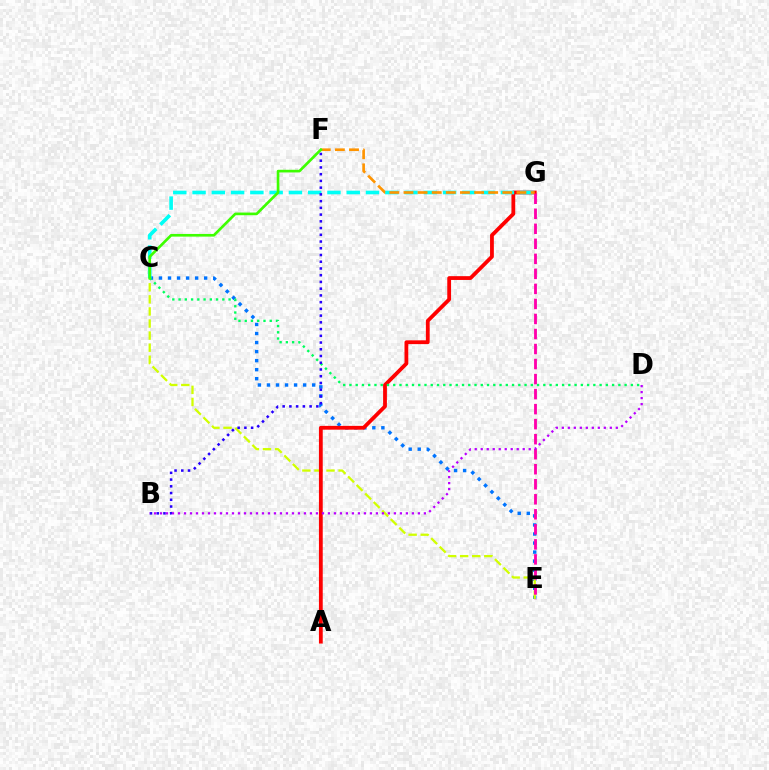{('C', 'E'): [{'color': '#0074ff', 'line_style': 'dotted', 'thickness': 2.46}, {'color': '#d1ff00', 'line_style': 'dashed', 'thickness': 1.64}], ('A', 'G'): [{'color': '#ff0000', 'line_style': 'solid', 'thickness': 2.73}], ('E', 'G'): [{'color': '#ff00ac', 'line_style': 'dashed', 'thickness': 2.04}], ('C', 'D'): [{'color': '#00ff5c', 'line_style': 'dotted', 'thickness': 1.7}], ('C', 'G'): [{'color': '#00fff6', 'line_style': 'dashed', 'thickness': 2.62}], ('B', 'F'): [{'color': '#2500ff', 'line_style': 'dotted', 'thickness': 1.83}], ('B', 'D'): [{'color': '#b900ff', 'line_style': 'dotted', 'thickness': 1.63}], ('F', 'G'): [{'color': '#ff9400', 'line_style': 'dashed', 'thickness': 1.92}], ('C', 'F'): [{'color': '#3dff00', 'line_style': 'solid', 'thickness': 1.92}]}